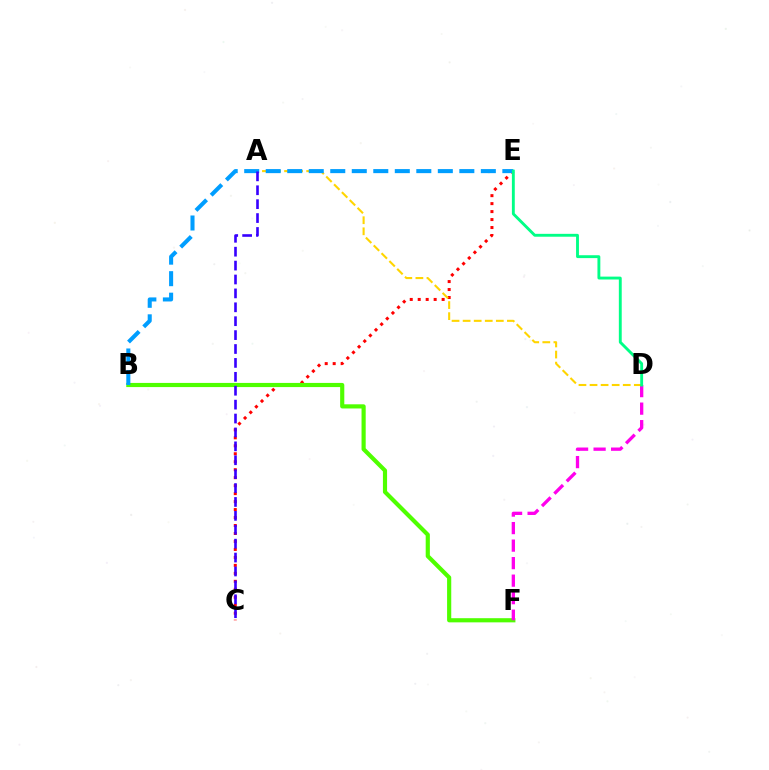{('C', 'E'): [{'color': '#ff0000', 'line_style': 'dotted', 'thickness': 2.17}], ('B', 'F'): [{'color': '#4fff00', 'line_style': 'solid', 'thickness': 2.99}], ('D', 'F'): [{'color': '#ff00ed', 'line_style': 'dashed', 'thickness': 2.38}], ('A', 'D'): [{'color': '#ffd500', 'line_style': 'dashed', 'thickness': 1.5}], ('B', 'E'): [{'color': '#009eff', 'line_style': 'dashed', 'thickness': 2.92}], ('A', 'C'): [{'color': '#3700ff', 'line_style': 'dashed', 'thickness': 1.89}], ('D', 'E'): [{'color': '#00ff86', 'line_style': 'solid', 'thickness': 2.07}]}